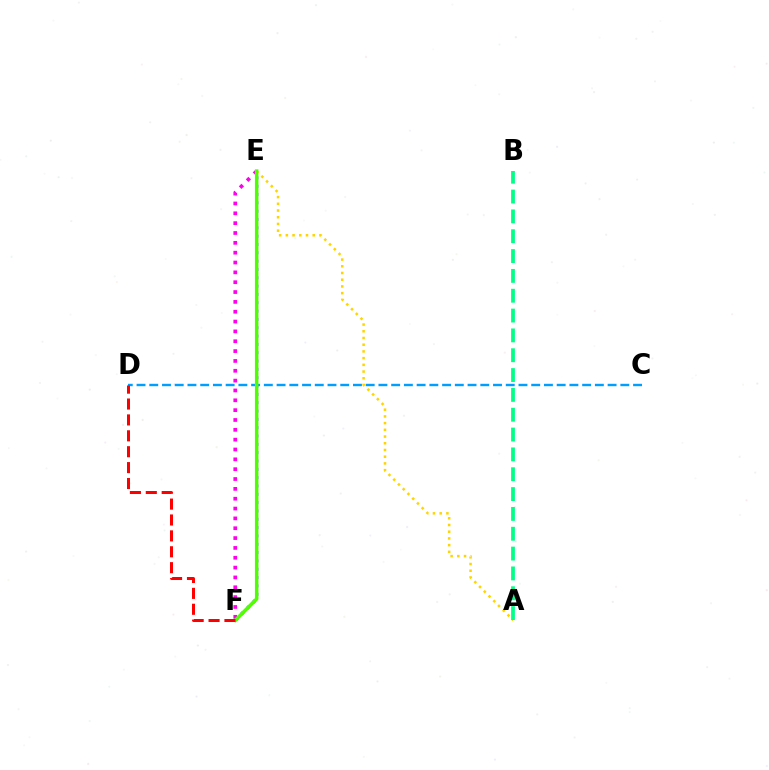{('E', 'F'): [{'color': '#ff00ed', 'line_style': 'dotted', 'thickness': 2.67}, {'color': '#3700ff', 'line_style': 'dotted', 'thickness': 2.26}, {'color': '#4fff00', 'line_style': 'solid', 'thickness': 2.51}], ('A', 'E'): [{'color': '#ffd500', 'line_style': 'dotted', 'thickness': 1.82}], ('A', 'B'): [{'color': '#00ff86', 'line_style': 'dashed', 'thickness': 2.69}], ('C', 'D'): [{'color': '#009eff', 'line_style': 'dashed', 'thickness': 1.73}], ('D', 'F'): [{'color': '#ff0000', 'line_style': 'dashed', 'thickness': 2.16}]}